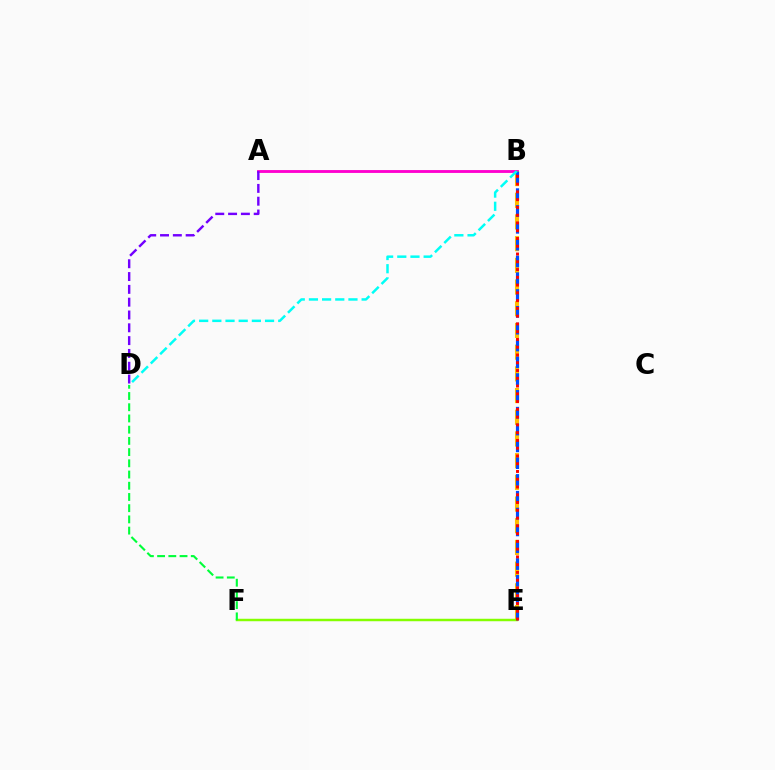{('A', 'B'): [{'color': '#ff00cf', 'line_style': 'solid', 'thickness': 2.06}], ('B', 'E'): [{'color': '#ffbd00', 'line_style': 'dashed', 'thickness': 2.95}, {'color': '#004bff', 'line_style': 'dashed', 'thickness': 2.28}, {'color': '#ff0000', 'line_style': 'dotted', 'thickness': 2.11}], ('E', 'F'): [{'color': '#84ff00', 'line_style': 'solid', 'thickness': 1.77}], ('D', 'F'): [{'color': '#00ff39', 'line_style': 'dashed', 'thickness': 1.52}], ('B', 'D'): [{'color': '#00fff6', 'line_style': 'dashed', 'thickness': 1.79}], ('A', 'D'): [{'color': '#7200ff', 'line_style': 'dashed', 'thickness': 1.74}]}